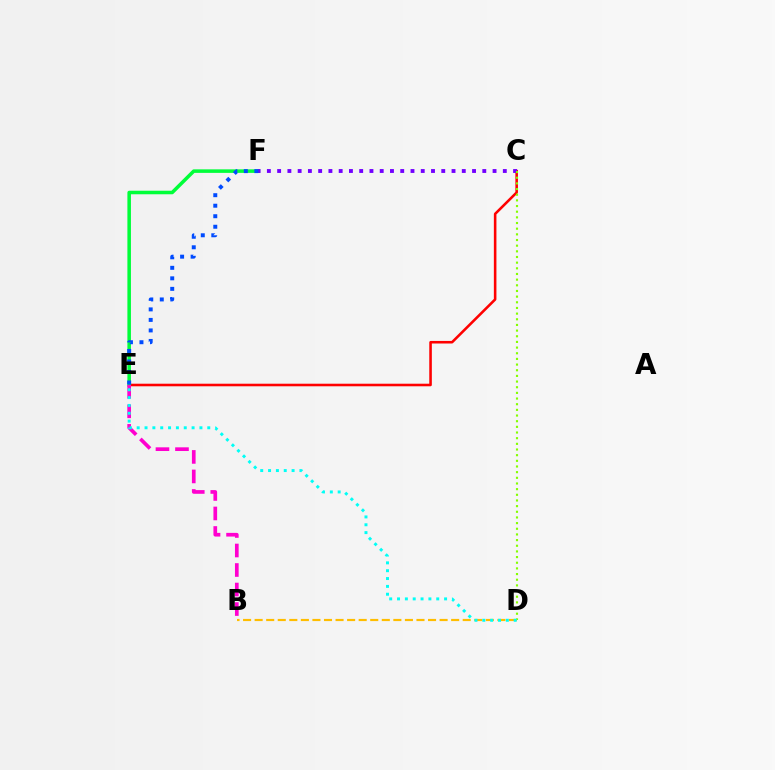{('C', 'E'): [{'color': '#ff0000', 'line_style': 'solid', 'thickness': 1.85}], ('B', 'D'): [{'color': '#ffbd00', 'line_style': 'dashed', 'thickness': 1.57}], ('E', 'F'): [{'color': '#00ff39', 'line_style': 'solid', 'thickness': 2.55}, {'color': '#004bff', 'line_style': 'dotted', 'thickness': 2.86}], ('C', 'F'): [{'color': '#7200ff', 'line_style': 'dotted', 'thickness': 2.79}], ('B', 'E'): [{'color': '#ff00cf', 'line_style': 'dashed', 'thickness': 2.65}], ('C', 'D'): [{'color': '#84ff00', 'line_style': 'dotted', 'thickness': 1.54}], ('D', 'E'): [{'color': '#00fff6', 'line_style': 'dotted', 'thickness': 2.13}]}